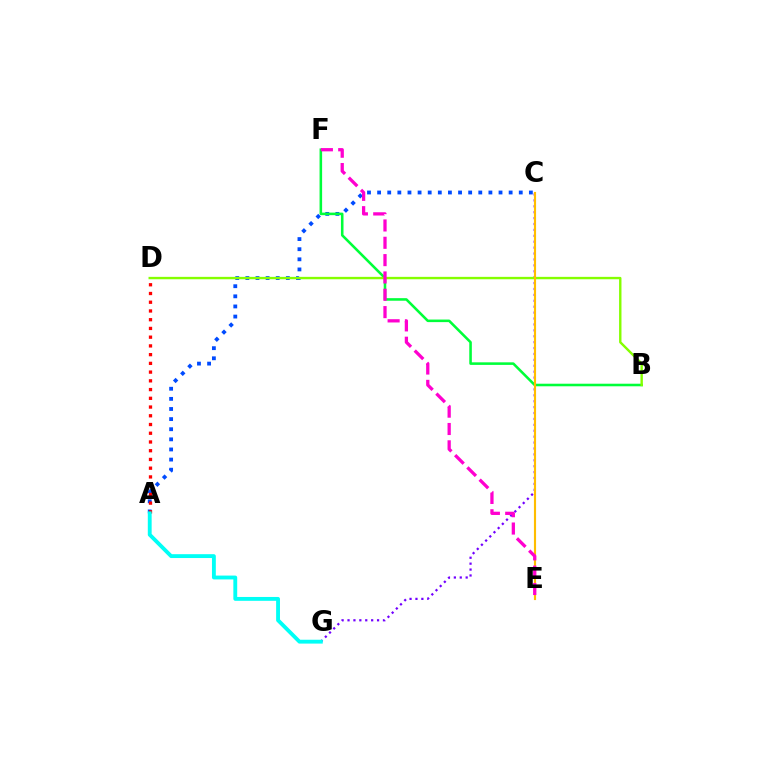{('A', 'C'): [{'color': '#004bff', 'line_style': 'dotted', 'thickness': 2.75}], ('C', 'G'): [{'color': '#7200ff', 'line_style': 'dotted', 'thickness': 1.6}], ('B', 'F'): [{'color': '#00ff39', 'line_style': 'solid', 'thickness': 1.85}], ('A', 'D'): [{'color': '#ff0000', 'line_style': 'dotted', 'thickness': 2.37}], ('B', 'D'): [{'color': '#84ff00', 'line_style': 'solid', 'thickness': 1.72}], ('C', 'E'): [{'color': '#ffbd00', 'line_style': 'solid', 'thickness': 1.55}], ('A', 'G'): [{'color': '#00fff6', 'line_style': 'solid', 'thickness': 2.77}], ('E', 'F'): [{'color': '#ff00cf', 'line_style': 'dashed', 'thickness': 2.35}]}